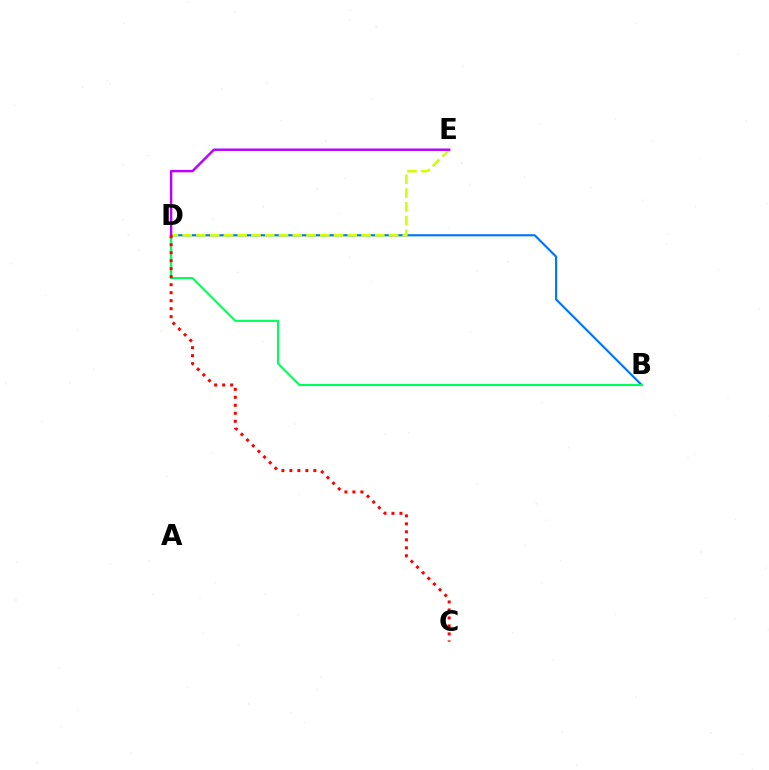{('B', 'D'): [{'color': '#0074ff', 'line_style': 'solid', 'thickness': 1.54}, {'color': '#00ff5c', 'line_style': 'solid', 'thickness': 1.53}], ('D', 'E'): [{'color': '#d1ff00', 'line_style': 'dashed', 'thickness': 1.87}, {'color': '#b900ff', 'line_style': 'solid', 'thickness': 1.75}], ('C', 'D'): [{'color': '#ff0000', 'line_style': 'dotted', 'thickness': 2.17}]}